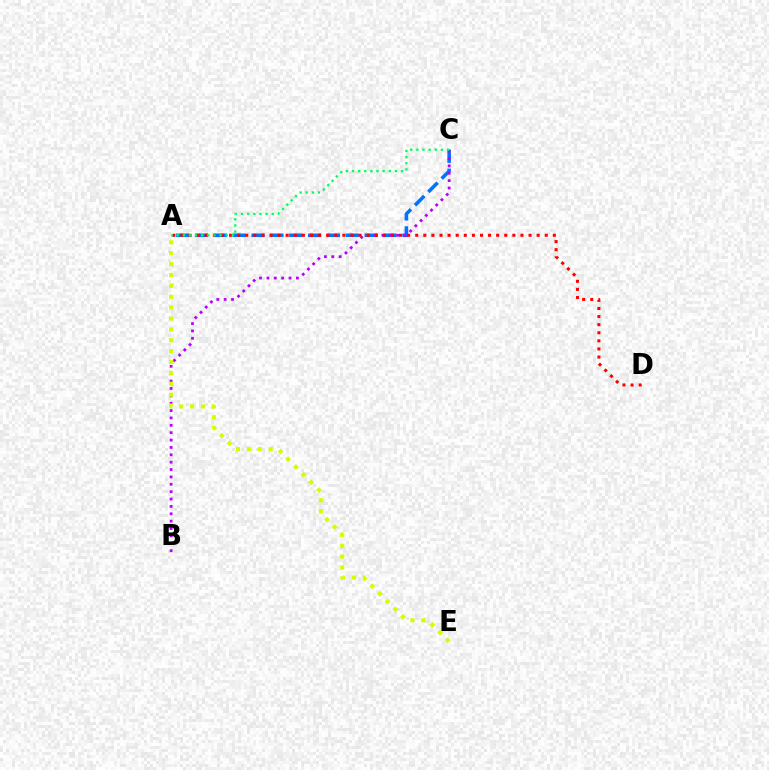{('A', 'C'): [{'color': '#0074ff', 'line_style': 'dashed', 'thickness': 2.56}, {'color': '#00ff5c', 'line_style': 'dotted', 'thickness': 1.66}], ('B', 'C'): [{'color': '#b900ff', 'line_style': 'dotted', 'thickness': 2.0}], ('A', 'D'): [{'color': '#ff0000', 'line_style': 'dotted', 'thickness': 2.2}], ('A', 'E'): [{'color': '#d1ff00', 'line_style': 'dotted', 'thickness': 2.96}]}